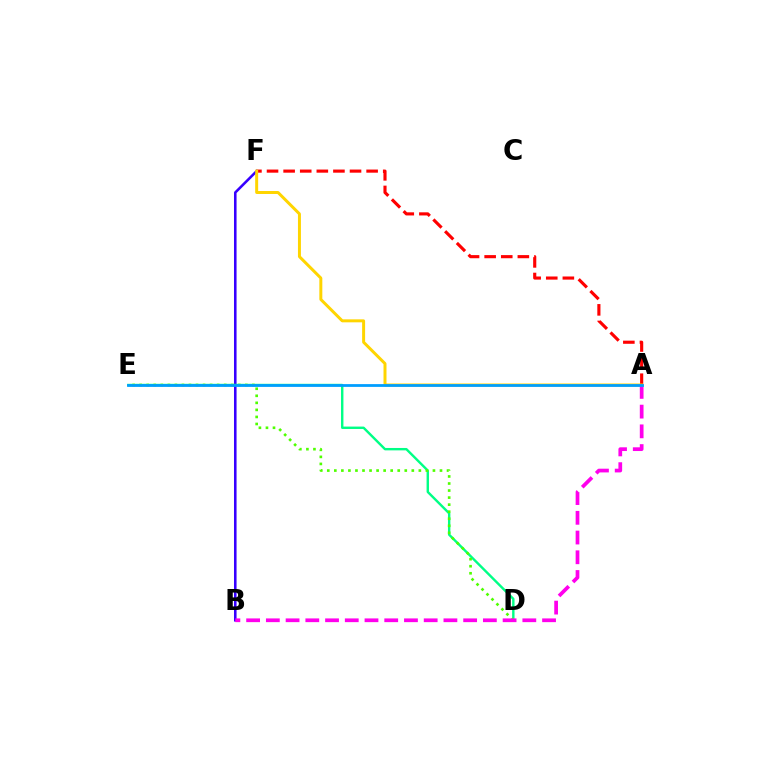{('B', 'F'): [{'color': '#3700ff', 'line_style': 'solid', 'thickness': 1.85}], ('D', 'E'): [{'color': '#00ff86', 'line_style': 'solid', 'thickness': 1.73}, {'color': '#4fff00', 'line_style': 'dotted', 'thickness': 1.91}], ('A', 'F'): [{'color': '#ff0000', 'line_style': 'dashed', 'thickness': 2.26}, {'color': '#ffd500', 'line_style': 'solid', 'thickness': 2.15}], ('A', 'B'): [{'color': '#ff00ed', 'line_style': 'dashed', 'thickness': 2.68}], ('A', 'E'): [{'color': '#009eff', 'line_style': 'solid', 'thickness': 2.0}]}